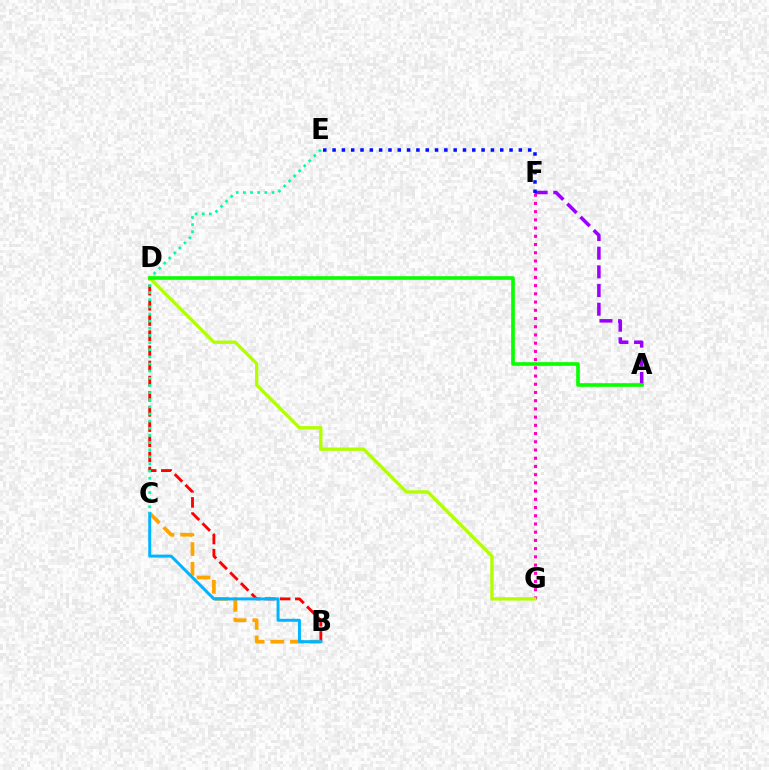{('A', 'F'): [{'color': '#9b00ff', 'line_style': 'dashed', 'thickness': 2.54}], ('B', 'D'): [{'color': '#ff0000', 'line_style': 'dashed', 'thickness': 2.06}], ('B', 'C'): [{'color': '#ffa500', 'line_style': 'dashed', 'thickness': 2.68}, {'color': '#00b5ff', 'line_style': 'solid', 'thickness': 2.14}], ('E', 'F'): [{'color': '#0010ff', 'line_style': 'dotted', 'thickness': 2.53}], ('C', 'E'): [{'color': '#00ff9d', 'line_style': 'dotted', 'thickness': 1.94}], ('F', 'G'): [{'color': '#ff00bd', 'line_style': 'dotted', 'thickness': 2.23}], ('D', 'G'): [{'color': '#b3ff00', 'line_style': 'solid', 'thickness': 2.41}], ('A', 'D'): [{'color': '#08ff00', 'line_style': 'solid', 'thickness': 2.61}]}